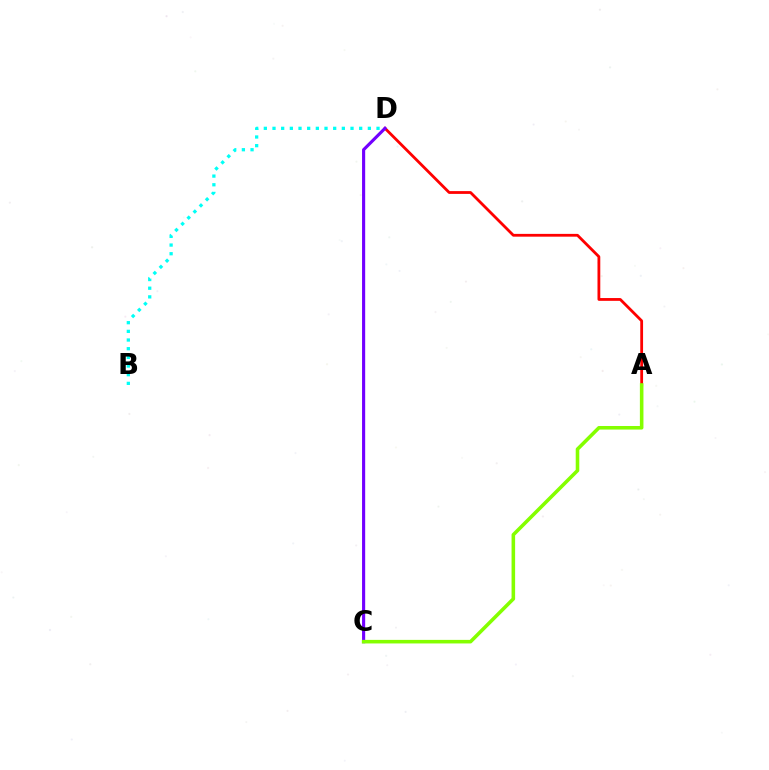{('B', 'D'): [{'color': '#00fff6', 'line_style': 'dotted', 'thickness': 2.36}], ('A', 'D'): [{'color': '#ff0000', 'line_style': 'solid', 'thickness': 2.01}], ('C', 'D'): [{'color': '#7200ff', 'line_style': 'solid', 'thickness': 2.25}], ('A', 'C'): [{'color': '#84ff00', 'line_style': 'solid', 'thickness': 2.57}]}